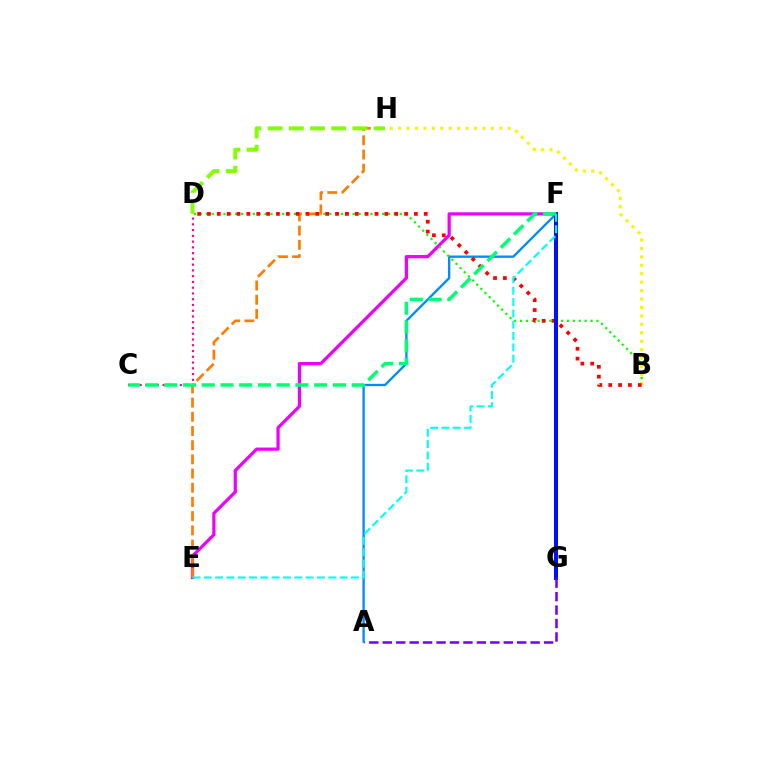{('E', 'F'): [{'color': '#ee00ff', 'line_style': 'solid', 'thickness': 2.33}, {'color': '#00fff6', 'line_style': 'dashed', 'thickness': 1.54}], ('A', 'F'): [{'color': '#008cff', 'line_style': 'solid', 'thickness': 1.68}], ('B', 'D'): [{'color': '#08ff00', 'line_style': 'dotted', 'thickness': 1.6}, {'color': '#ff0000', 'line_style': 'dotted', 'thickness': 2.68}], ('B', 'H'): [{'color': '#fcf500', 'line_style': 'dotted', 'thickness': 2.29}], ('E', 'H'): [{'color': '#ff7c00', 'line_style': 'dashed', 'thickness': 1.93}], ('D', 'H'): [{'color': '#84ff00', 'line_style': 'dashed', 'thickness': 2.88}], ('C', 'D'): [{'color': '#ff0094', 'line_style': 'dotted', 'thickness': 1.56}], ('F', 'G'): [{'color': '#0010ff', 'line_style': 'solid', 'thickness': 2.9}], ('A', 'G'): [{'color': '#7200ff', 'line_style': 'dashed', 'thickness': 1.83}], ('C', 'F'): [{'color': '#00ff74', 'line_style': 'dashed', 'thickness': 2.55}]}